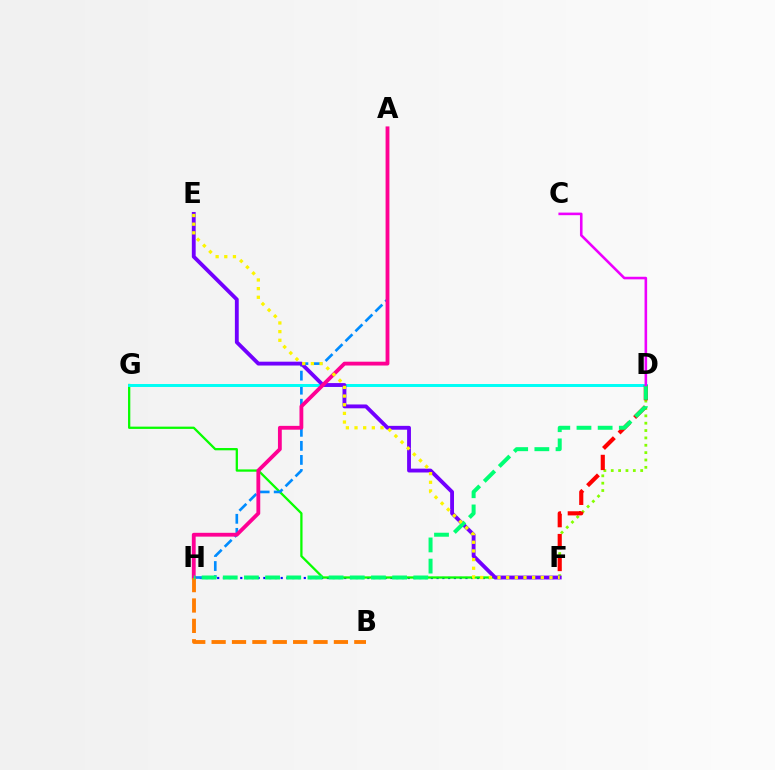{('F', 'H'): [{'color': '#0010ff', 'line_style': 'dotted', 'thickness': 1.57}], ('F', 'G'): [{'color': '#08ff00', 'line_style': 'solid', 'thickness': 1.64}], ('A', 'H'): [{'color': '#008cff', 'line_style': 'dashed', 'thickness': 1.91}, {'color': '#ff0094', 'line_style': 'solid', 'thickness': 2.75}], ('D', 'G'): [{'color': '#00fff6', 'line_style': 'solid', 'thickness': 2.13}], ('D', 'F'): [{'color': '#84ff00', 'line_style': 'dotted', 'thickness': 2.0}, {'color': '#ff0000', 'line_style': 'dashed', 'thickness': 2.98}], ('E', 'F'): [{'color': '#7200ff', 'line_style': 'solid', 'thickness': 2.77}, {'color': '#fcf500', 'line_style': 'dotted', 'thickness': 2.35}], ('B', 'H'): [{'color': '#ff7c00', 'line_style': 'dashed', 'thickness': 2.77}], ('D', 'H'): [{'color': '#00ff74', 'line_style': 'dashed', 'thickness': 2.88}], ('C', 'D'): [{'color': '#ee00ff', 'line_style': 'solid', 'thickness': 1.86}]}